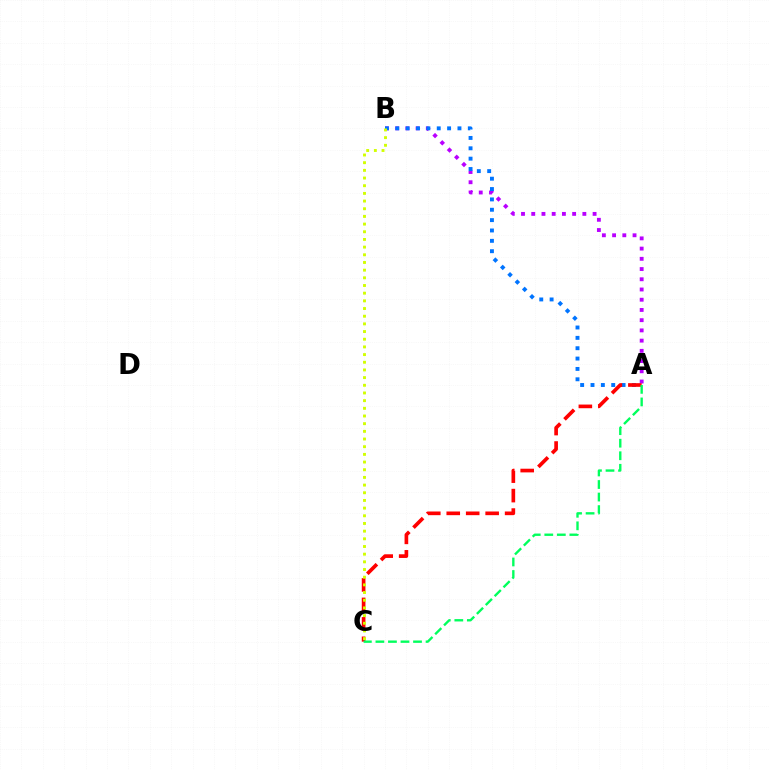{('A', 'B'): [{'color': '#b900ff', 'line_style': 'dotted', 'thickness': 2.78}, {'color': '#0074ff', 'line_style': 'dotted', 'thickness': 2.81}], ('A', 'C'): [{'color': '#ff0000', 'line_style': 'dashed', 'thickness': 2.64}, {'color': '#00ff5c', 'line_style': 'dashed', 'thickness': 1.7}], ('B', 'C'): [{'color': '#d1ff00', 'line_style': 'dotted', 'thickness': 2.09}]}